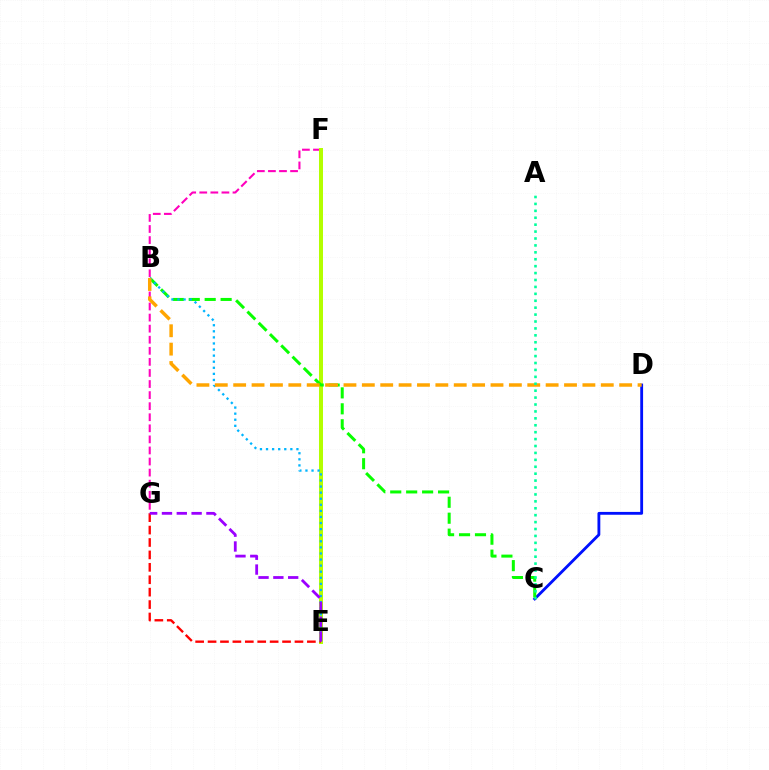{('F', 'G'): [{'color': '#ff00bd', 'line_style': 'dashed', 'thickness': 1.5}], ('C', 'D'): [{'color': '#0010ff', 'line_style': 'solid', 'thickness': 2.04}], ('E', 'F'): [{'color': '#b3ff00', 'line_style': 'solid', 'thickness': 2.89}], ('B', 'C'): [{'color': '#08ff00', 'line_style': 'dashed', 'thickness': 2.17}], ('B', 'E'): [{'color': '#00b5ff', 'line_style': 'dotted', 'thickness': 1.65}], ('E', 'G'): [{'color': '#ff0000', 'line_style': 'dashed', 'thickness': 1.69}, {'color': '#9b00ff', 'line_style': 'dashed', 'thickness': 2.01}], ('B', 'D'): [{'color': '#ffa500', 'line_style': 'dashed', 'thickness': 2.5}], ('A', 'C'): [{'color': '#00ff9d', 'line_style': 'dotted', 'thickness': 1.88}]}